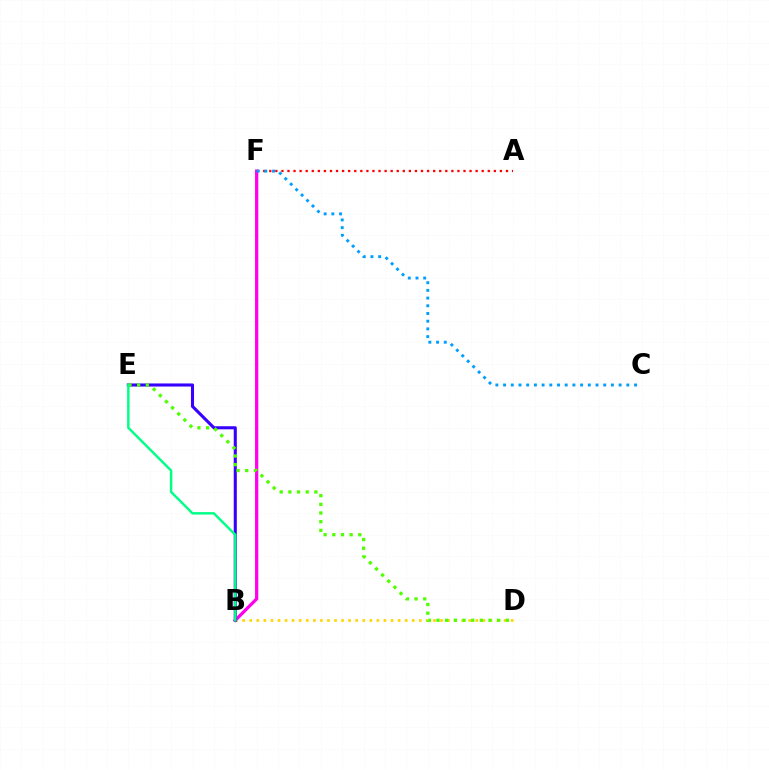{('A', 'F'): [{'color': '#ff0000', 'line_style': 'dotted', 'thickness': 1.65}], ('B', 'D'): [{'color': '#ffd500', 'line_style': 'dotted', 'thickness': 1.92}], ('B', 'F'): [{'color': '#ff00ed', 'line_style': 'solid', 'thickness': 2.34}], ('B', 'E'): [{'color': '#3700ff', 'line_style': 'solid', 'thickness': 2.22}, {'color': '#00ff86', 'line_style': 'solid', 'thickness': 1.76}], ('D', 'E'): [{'color': '#4fff00', 'line_style': 'dotted', 'thickness': 2.36}], ('C', 'F'): [{'color': '#009eff', 'line_style': 'dotted', 'thickness': 2.09}]}